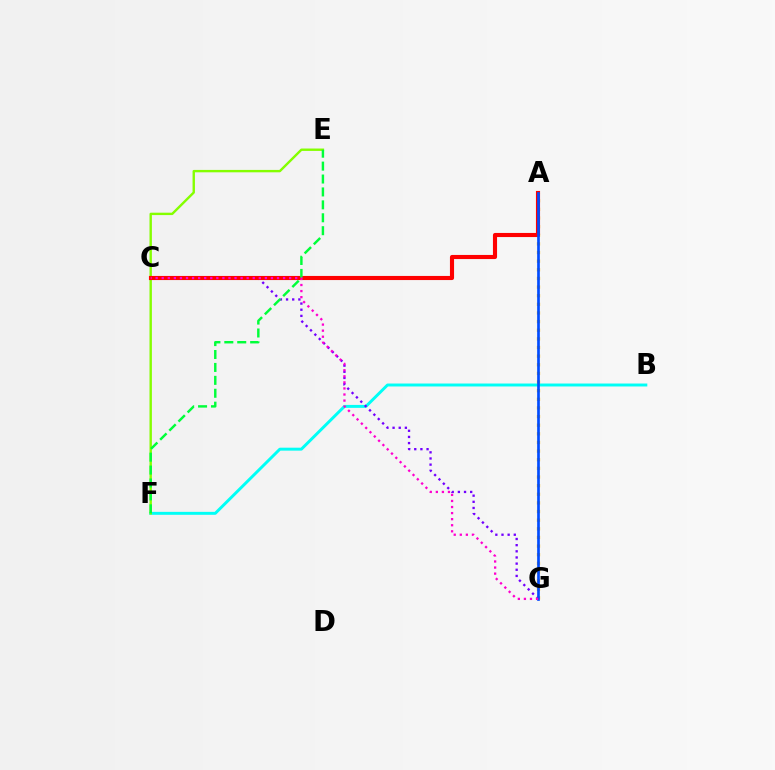{('B', 'F'): [{'color': '#00fff6', 'line_style': 'solid', 'thickness': 2.12}], ('A', 'G'): [{'color': '#ffbd00', 'line_style': 'dotted', 'thickness': 2.35}, {'color': '#004bff', 'line_style': 'solid', 'thickness': 1.93}], ('C', 'G'): [{'color': '#7200ff', 'line_style': 'dotted', 'thickness': 1.67}, {'color': '#ff00cf', 'line_style': 'dotted', 'thickness': 1.65}], ('E', 'F'): [{'color': '#84ff00', 'line_style': 'solid', 'thickness': 1.72}, {'color': '#00ff39', 'line_style': 'dashed', 'thickness': 1.75}], ('A', 'C'): [{'color': '#ff0000', 'line_style': 'solid', 'thickness': 2.96}]}